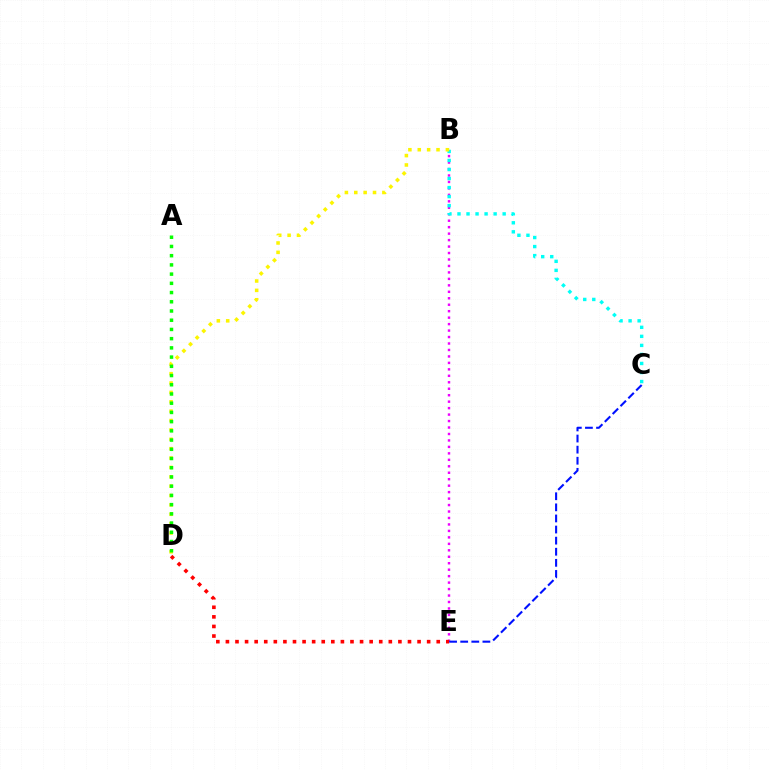{('B', 'E'): [{'color': '#ee00ff', 'line_style': 'dotted', 'thickness': 1.76}], ('B', 'C'): [{'color': '#00fff6', 'line_style': 'dotted', 'thickness': 2.45}], ('D', 'E'): [{'color': '#ff0000', 'line_style': 'dotted', 'thickness': 2.6}], ('C', 'E'): [{'color': '#0010ff', 'line_style': 'dashed', 'thickness': 1.51}], ('B', 'D'): [{'color': '#fcf500', 'line_style': 'dotted', 'thickness': 2.55}], ('A', 'D'): [{'color': '#08ff00', 'line_style': 'dotted', 'thickness': 2.51}]}